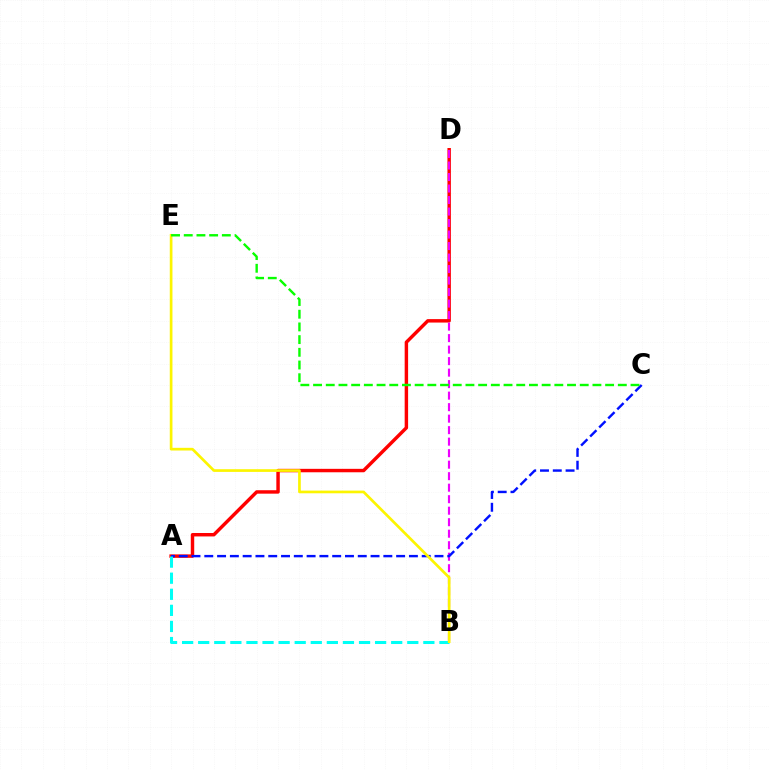{('A', 'D'): [{'color': '#ff0000', 'line_style': 'solid', 'thickness': 2.48}], ('B', 'D'): [{'color': '#ee00ff', 'line_style': 'dashed', 'thickness': 1.56}], ('A', 'C'): [{'color': '#0010ff', 'line_style': 'dashed', 'thickness': 1.74}], ('A', 'B'): [{'color': '#00fff6', 'line_style': 'dashed', 'thickness': 2.18}], ('B', 'E'): [{'color': '#fcf500', 'line_style': 'solid', 'thickness': 1.93}], ('C', 'E'): [{'color': '#08ff00', 'line_style': 'dashed', 'thickness': 1.73}]}